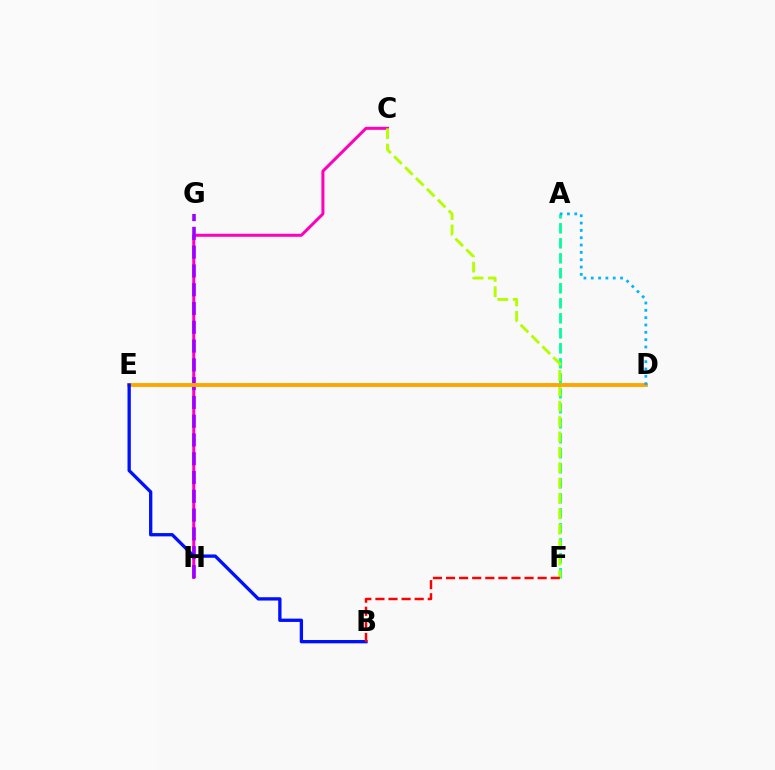{('D', 'E'): [{'color': '#08ff00', 'line_style': 'dotted', 'thickness': 1.79}, {'color': '#ffa500', 'line_style': 'solid', 'thickness': 2.78}], ('A', 'F'): [{'color': '#00ff9d', 'line_style': 'dashed', 'thickness': 2.04}], ('C', 'H'): [{'color': '#ff00bd', 'line_style': 'solid', 'thickness': 2.17}], ('G', 'H'): [{'color': '#9b00ff', 'line_style': 'dashed', 'thickness': 2.55}], ('C', 'F'): [{'color': '#b3ff00', 'line_style': 'dashed', 'thickness': 2.09}], ('A', 'D'): [{'color': '#00b5ff', 'line_style': 'dotted', 'thickness': 1.99}], ('B', 'E'): [{'color': '#0010ff', 'line_style': 'solid', 'thickness': 2.39}], ('B', 'F'): [{'color': '#ff0000', 'line_style': 'dashed', 'thickness': 1.78}]}